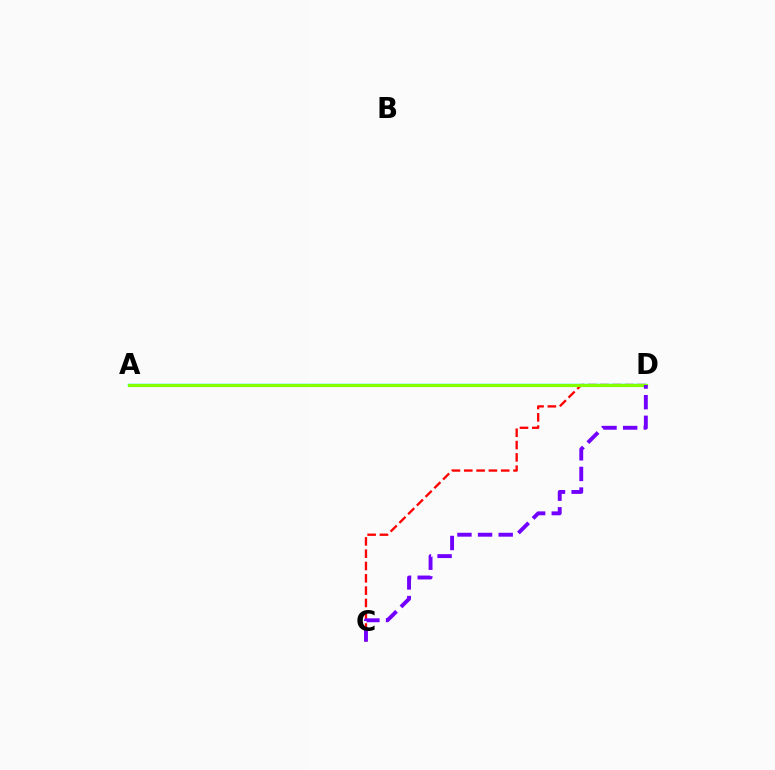{('A', 'D'): [{'color': '#00fff6', 'line_style': 'solid', 'thickness': 1.79}, {'color': '#84ff00', 'line_style': 'solid', 'thickness': 2.28}], ('C', 'D'): [{'color': '#ff0000', 'line_style': 'dashed', 'thickness': 1.67}, {'color': '#7200ff', 'line_style': 'dashed', 'thickness': 2.8}]}